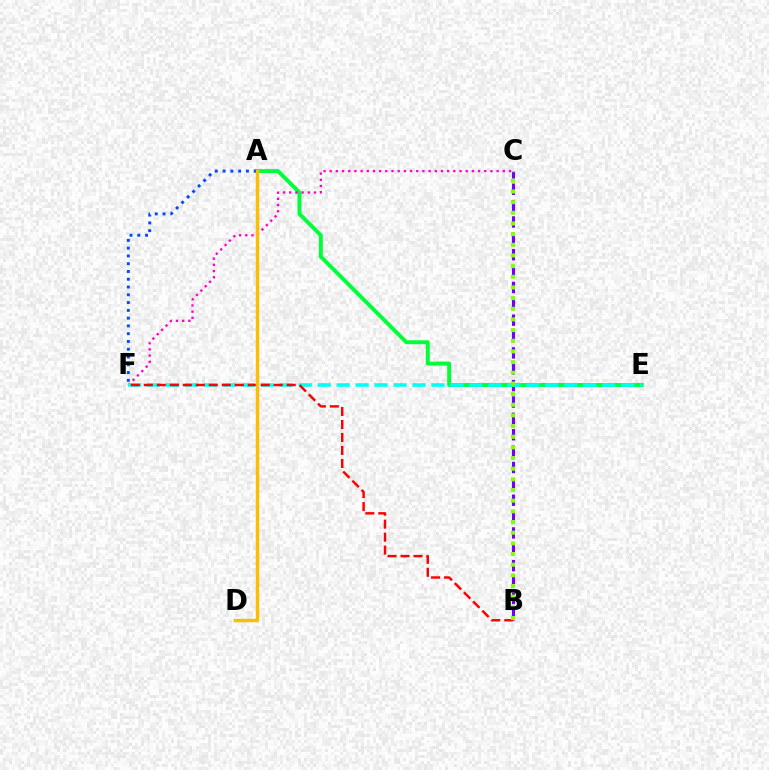{('B', 'C'): [{'color': '#7200ff', 'line_style': 'dashed', 'thickness': 2.22}, {'color': '#84ff00', 'line_style': 'dotted', 'thickness': 2.9}], ('A', 'E'): [{'color': '#00ff39', 'line_style': 'solid', 'thickness': 2.83}], ('A', 'F'): [{'color': '#004bff', 'line_style': 'dotted', 'thickness': 2.11}], ('C', 'F'): [{'color': '#ff00cf', 'line_style': 'dotted', 'thickness': 1.68}], ('E', 'F'): [{'color': '#00fff6', 'line_style': 'dashed', 'thickness': 2.58}], ('B', 'F'): [{'color': '#ff0000', 'line_style': 'dashed', 'thickness': 1.76}], ('A', 'D'): [{'color': '#ffbd00', 'line_style': 'solid', 'thickness': 2.43}]}